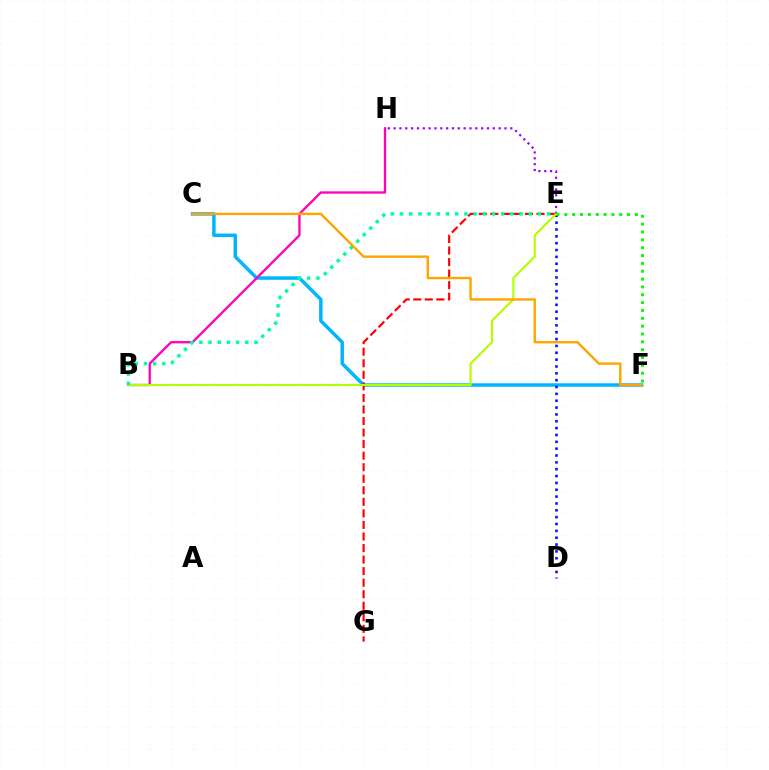{('E', 'H'): [{'color': '#9b00ff', 'line_style': 'dotted', 'thickness': 1.59}], ('C', 'F'): [{'color': '#00b5ff', 'line_style': 'solid', 'thickness': 2.49}, {'color': '#ffa500', 'line_style': 'solid', 'thickness': 1.73}], ('E', 'G'): [{'color': '#ff0000', 'line_style': 'dashed', 'thickness': 1.57}], ('D', 'E'): [{'color': '#0010ff', 'line_style': 'dotted', 'thickness': 1.86}], ('B', 'H'): [{'color': '#ff00bd', 'line_style': 'solid', 'thickness': 1.67}], ('B', 'E'): [{'color': '#b3ff00', 'line_style': 'solid', 'thickness': 1.54}, {'color': '#00ff9d', 'line_style': 'dotted', 'thickness': 2.5}], ('E', 'F'): [{'color': '#08ff00', 'line_style': 'dotted', 'thickness': 2.13}]}